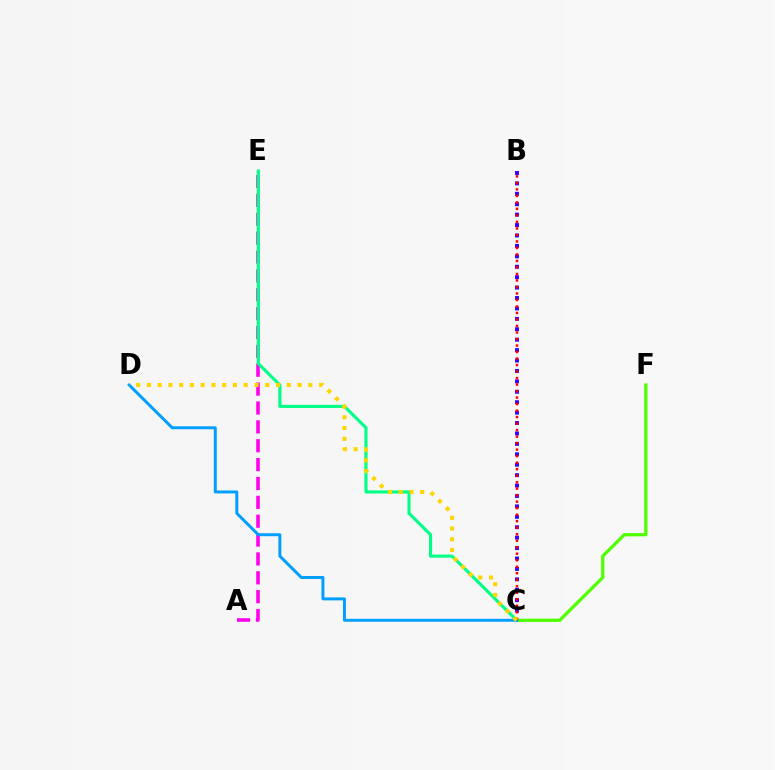{('B', 'C'): [{'color': '#3700ff', 'line_style': 'dotted', 'thickness': 2.83}, {'color': '#ff0000', 'line_style': 'dotted', 'thickness': 1.77}], ('A', 'E'): [{'color': '#ff00ed', 'line_style': 'dashed', 'thickness': 2.56}], ('C', 'F'): [{'color': '#4fff00', 'line_style': 'solid', 'thickness': 2.34}], ('C', 'E'): [{'color': '#00ff86', 'line_style': 'solid', 'thickness': 2.24}], ('C', 'D'): [{'color': '#009eff', 'line_style': 'solid', 'thickness': 2.13}, {'color': '#ffd500', 'line_style': 'dotted', 'thickness': 2.92}]}